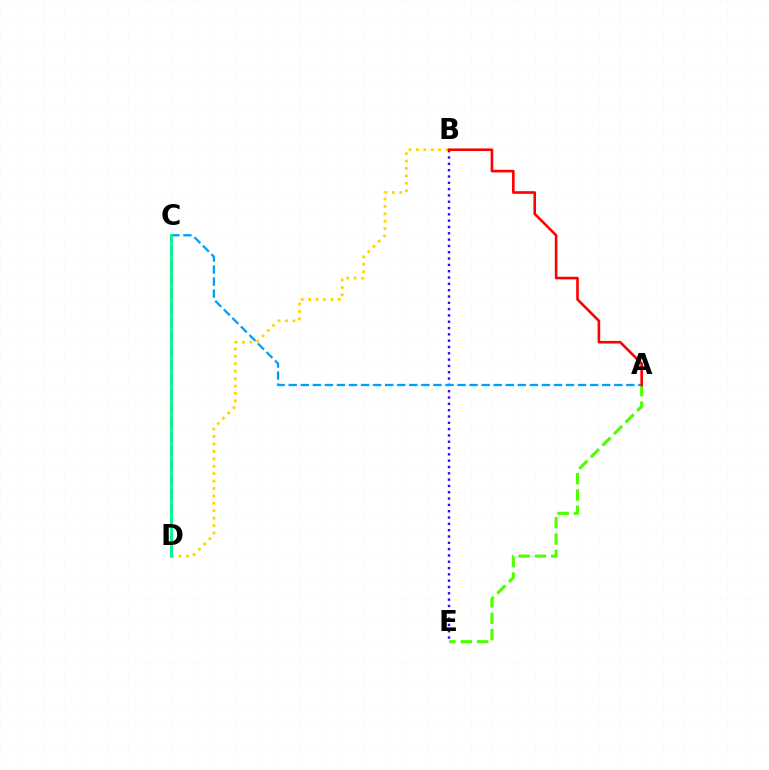{('B', 'D'): [{'color': '#ffd500', 'line_style': 'dotted', 'thickness': 2.02}], ('B', 'E'): [{'color': '#3700ff', 'line_style': 'dotted', 'thickness': 1.72}], ('C', 'D'): [{'color': '#ff00ed', 'line_style': 'dashed', 'thickness': 1.94}, {'color': '#00ff86', 'line_style': 'solid', 'thickness': 2.03}], ('A', 'C'): [{'color': '#009eff', 'line_style': 'dashed', 'thickness': 1.64}], ('A', 'E'): [{'color': '#4fff00', 'line_style': 'dashed', 'thickness': 2.22}], ('A', 'B'): [{'color': '#ff0000', 'line_style': 'solid', 'thickness': 1.88}]}